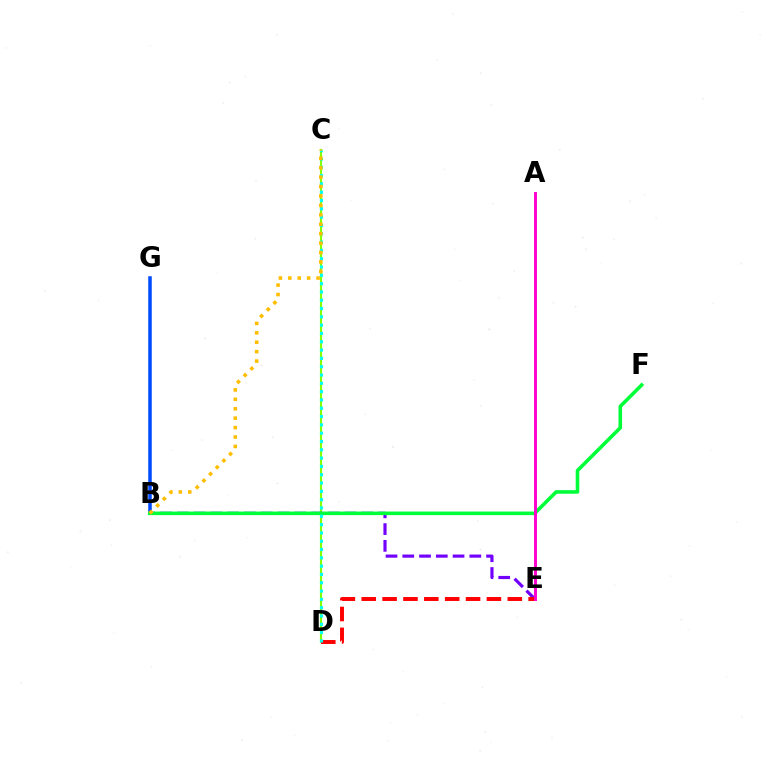{('C', 'D'): [{'color': '#84ff00', 'line_style': 'solid', 'thickness': 1.55}, {'color': '#00fff6', 'line_style': 'dotted', 'thickness': 2.26}], ('B', 'E'): [{'color': '#7200ff', 'line_style': 'dashed', 'thickness': 2.28}], ('D', 'E'): [{'color': '#ff0000', 'line_style': 'dashed', 'thickness': 2.83}], ('B', 'G'): [{'color': '#004bff', 'line_style': 'solid', 'thickness': 2.53}], ('B', 'F'): [{'color': '#00ff39', 'line_style': 'solid', 'thickness': 2.58}], ('A', 'E'): [{'color': '#ff00cf', 'line_style': 'solid', 'thickness': 2.11}], ('B', 'C'): [{'color': '#ffbd00', 'line_style': 'dotted', 'thickness': 2.56}]}